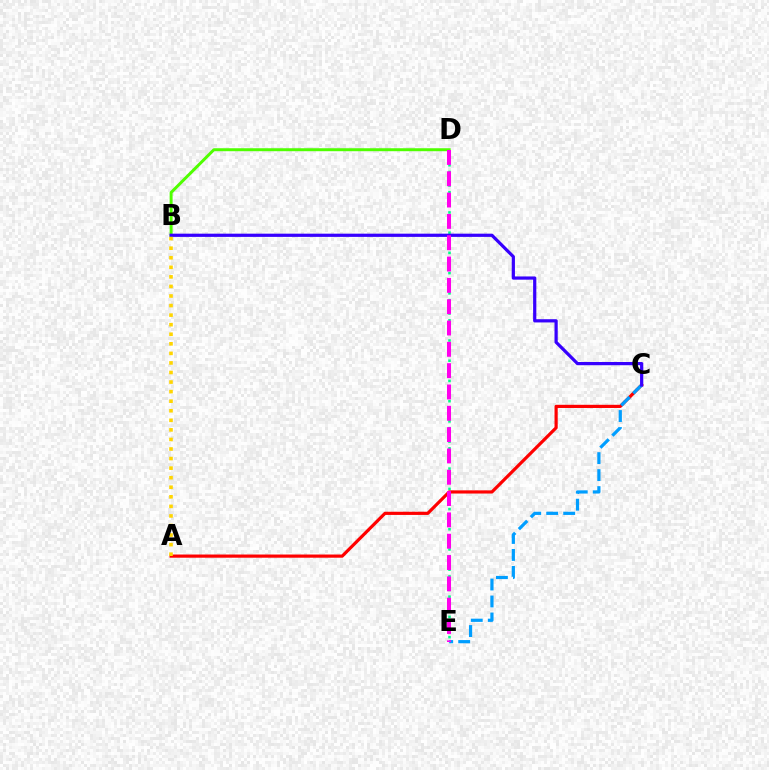{('A', 'C'): [{'color': '#ff0000', 'line_style': 'solid', 'thickness': 2.29}], ('B', 'D'): [{'color': '#4fff00', 'line_style': 'solid', 'thickness': 2.14}], ('D', 'E'): [{'color': '#00ff86', 'line_style': 'dotted', 'thickness': 1.83}, {'color': '#ff00ed', 'line_style': 'dashed', 'thickness': 2.9}], ('C', 'E'): [{'color': '#009eff', 'line_style': 'dashed', 'thickness': 2.31}], ('B', 'C'): [{'color': '#3700ff', 'line_style': 'solid', 'thickness': 2.31}], ('A', 'B'): [{'color': '#ffd500', 'line_style': 'dotted', 'thickness': 2.6}]}